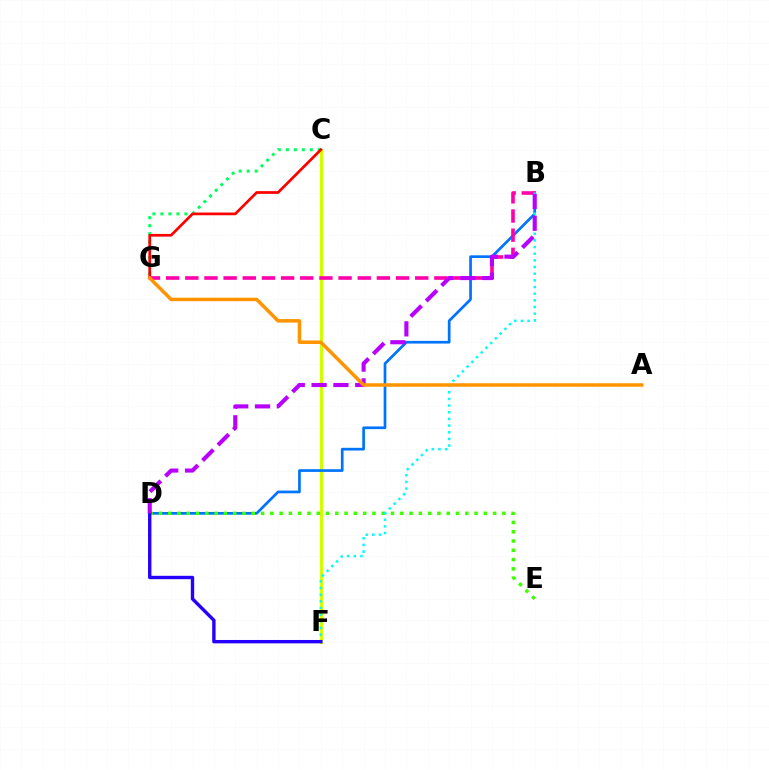{('C', 'F'): [{'color': '#d1ff00', 'line_style': 'solid', 'thickness': 2.31}], ('B', 'D'): [{'color': '#0074ff', 'line_style': 'solid', 'thickness': 1.95}, {'color': '#b900ff', 'line_style': 'dashed', 'thickness': 2.96}], ('D', 'E'): [{'color': '#3dff00', 'line_style': 'dotted', 'thickness': 2.52}], ('B', 'G'): [{'color': '#ff00ac', 'line_style': 'dashed', 'thickness': 2.6}], ('C', 'G'): [{'color': '#00ff5c', 'line_style': 'dotted', 'thickness': 2.17}, {'color': '#ff0000', 'line_style': 'solid', 'thickness': 1.95}], ('B', 'F'): [{'color': '#00fff6', 'line_style': 'dotted', 'thickness': 1.81}], ('D', 'F'): [{'color': '#2500ff', 'line_style': 'solid', 'thickness': 2.43}], ('A', 'G'): [{'color': '#ff9400', 'line_style': 'solid', 'thickness': 2.52}]}